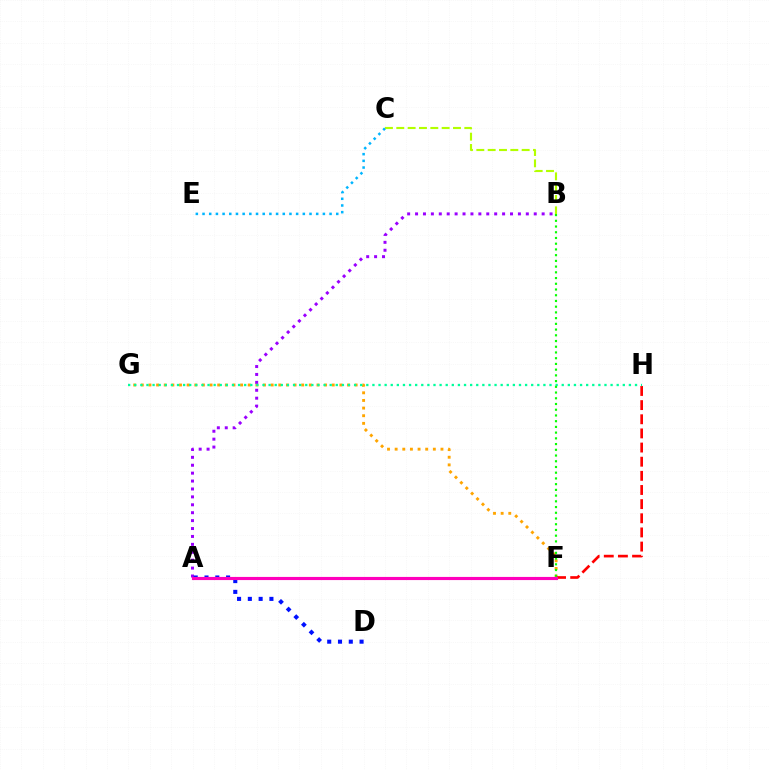{('B', 'C'): [{'color': '#b3ff00', 'line_style': 'dashed', 'thickness': 1.54}], ('F', 'G'): [{'color': '#ffa500', 'line_style': 'dotted', 'thickness': 2.07}], ('C', 'E'): [{'color': '#00b5ff', 'line_style': 'dotted', 'thickness': 1.82}], ('F', 'H'): [{'color': '#ff0000', 'line_style': 'dashed', 'thickness': 1.92}], ('A', 'B'): [{'color': '#9b00ff', 'line_style': 'dotted', 'thickness': 2.15}], ('A', 'D'): [{'color': '#0010ff', 'line_style': 'dotted', 'thickness': 2.93}], ('G', 'H'): [{'color': '#00ff9d', 'line_style': 'dotted', 'thickness': 1.66}], ('B', 'F'): [{'color': '#08ff00', 'line_style': 'dotted', 'thickness': 1.56}], ('A', 'F'): [{'color': '#ff00bd', 'line_style': 'solid', 'thickness': 2.26}]}